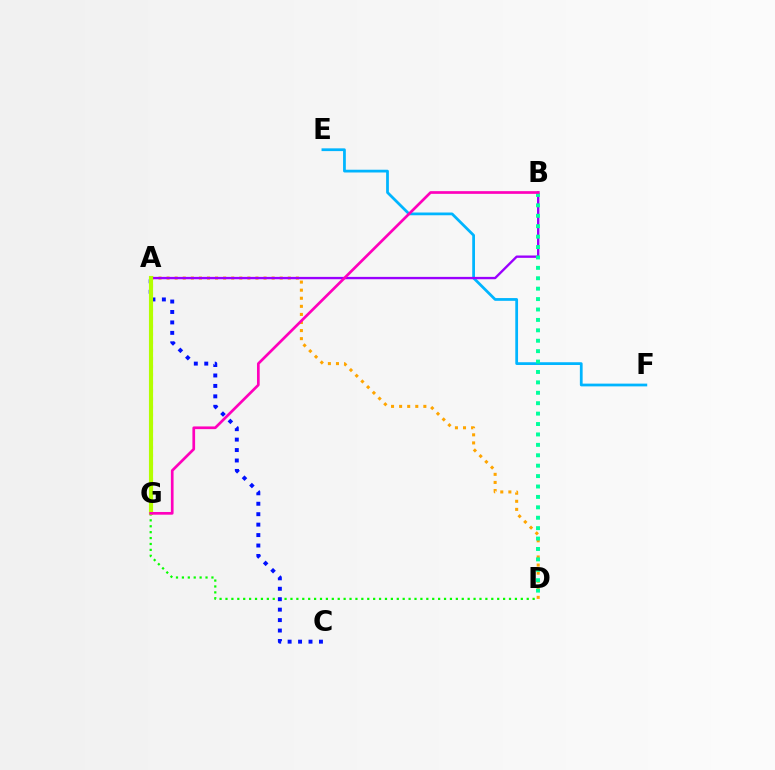{('A', 'D'): [{'color': '#ffa500', 'line_style': 'dotted', 'thickness': 2.2}], ('D', 'G'): [{'color': '#08ff00', 'line_style': 'dotted', 'thickness': 1.6}], ('E', 'F'): [{'color': '#00b5ff', 'line_style': 'solid', 'thickness': 1.99}], ('A', 'B'): [{'color': '#9b00ff', 'line_style': 'solid', 'thickness': 1.7}], ('A', 'G'): [{'color': '#ff0000', 'line_style': 'dotted', 'thickness': 2.19}, {'color': '#b3ff00', 'line_style': 'solid', 'thickness': 2.97}], ('A', 'C'): [{'color': '#0010ff', 'line_style': 'dotted', 'thickness': 2.84}], ('B', 'D'): [{'color': '#00ff9d', 'line_style': 'dotted', 'thickness': 2.83}], ('B', 'G'): [{'color': '#ff00bd', 'line_style': 'solid', 'thickness': 1.94}]}